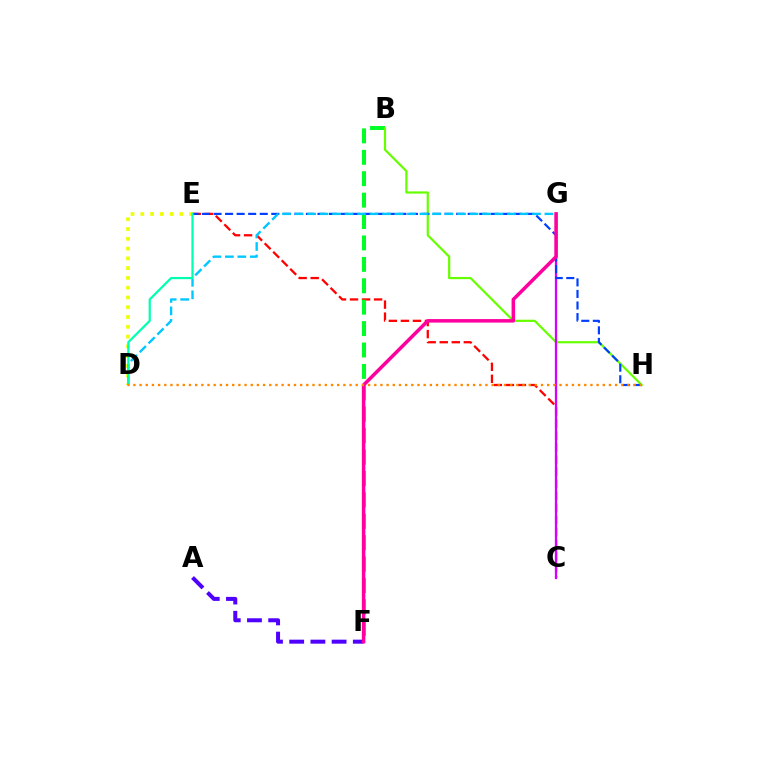{('C', 'E'): [{'color': '#ff0000', 'line_style': 'dashed', 'thickness': 1.64}], ('A', 'F'): [{'color': '#4f00ff', 'line_style': 'dashed', 'thickness': 2.88}], ('B', 'F'): [{'color': '#00ff27', 'line_style': 'dashed', 'thickness': 2.91}], ('D', 'E'): [{'color': '#eeff00', 'line_style': 'dotted', 'thickness': 2.66}, {'color': '#00ffaf', 'line_style': 'solid', 'thickness': 1.6}], ('B', 'H'): [{'color': '#66ff00', 'line_style': 'solid', 'thickness': 1.59}], ('C', 'G'): [{'color': '#d600ff', 'line_style': 'solid', 'thickness': 1.64}], ('E', 'H'): [{'color': '#003fff', 'line_style': 'dashed', 'thickness': 1.57}], ('F', 'G'): [{'color': '#ff00a0', 'line_style': 'solid', 'thickness': 2.54}], ('D', 'G'): [{'color': '#00c7ff', 'line_style': 'dashed', 'thickness': 1.7}], ('D', 'H'): [{'color': '#ff8800', 'line_style': 'dotted', 'thickness': 1.68}]}